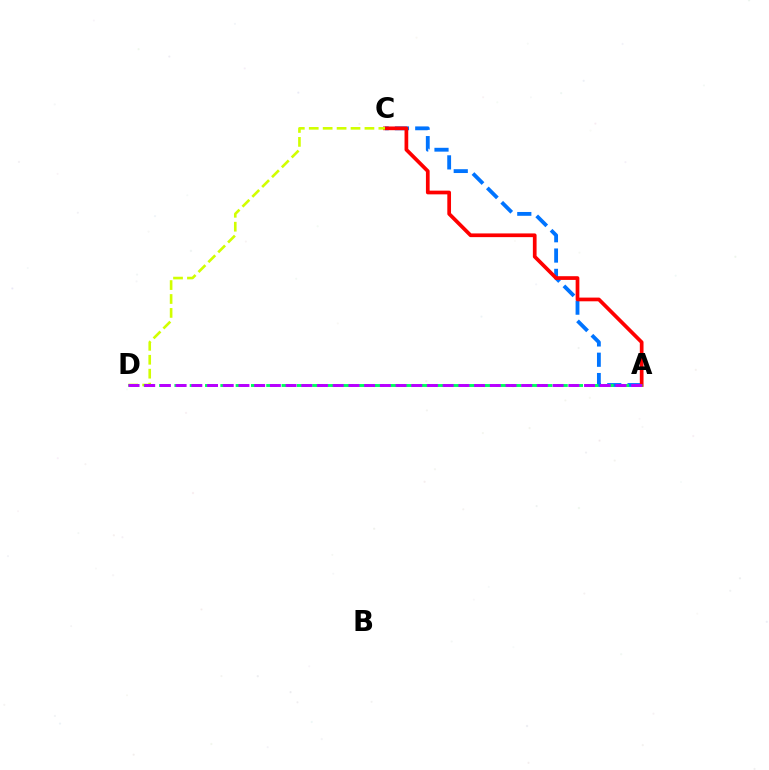{('A', 'C'): [{'color': '#0074ff', 'line_style': 'dashed', 'thickness': 2.76}, {'color': '#ff0000', 'line_style': 'solid', 'thickness': 2.67}], ('C', 'D'): [{'color': '#d1ff00', 'line_style': 'dashed', 'thickness': 1.89}], ('A', 'D'): [{'color': '#00ff5c', 'line_style': 'dashed', 'thickness': 2.08}, {'color': '#b900ff', 'line_style': 'dashed', 'thickness': 2.13}]}